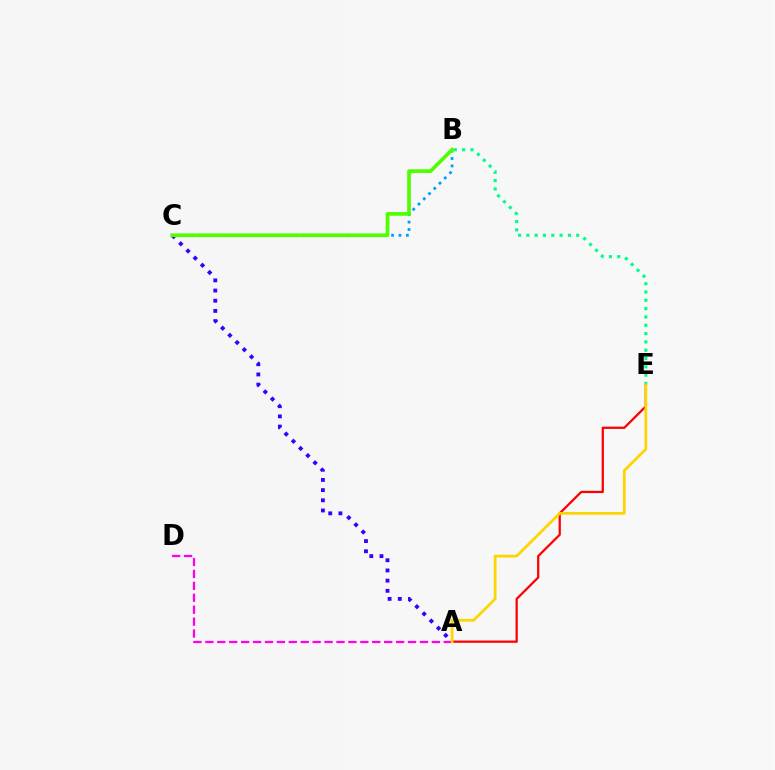{('B', 'C'): [{'color': '#009eff', 'line_style': 'dotted', 'thickness': 2.01}, {'color': '#4fff00', 'line_style': 'solid', 'thickness': 2.66}], ('A', 'D'): [{'color': '#ff00ed', 'line_style': 'dashed', 'thickness': 1.62}], ('A', 'C'): [{'color': '#3700ff', 'line_style': 'dotted', 'thickness': 2.77}], ('A', 'E'): [{'color': '#ff0000', 'line_style': 'solid', 'thickness': 1.63}, {'color': '#ffd500', 'line_style': 'solid', 'thickness': 1.98}], ('B', 'E'): [{'color': '#00ff86', 'line_style': 'dotted', 'thickness': 2.26}]}